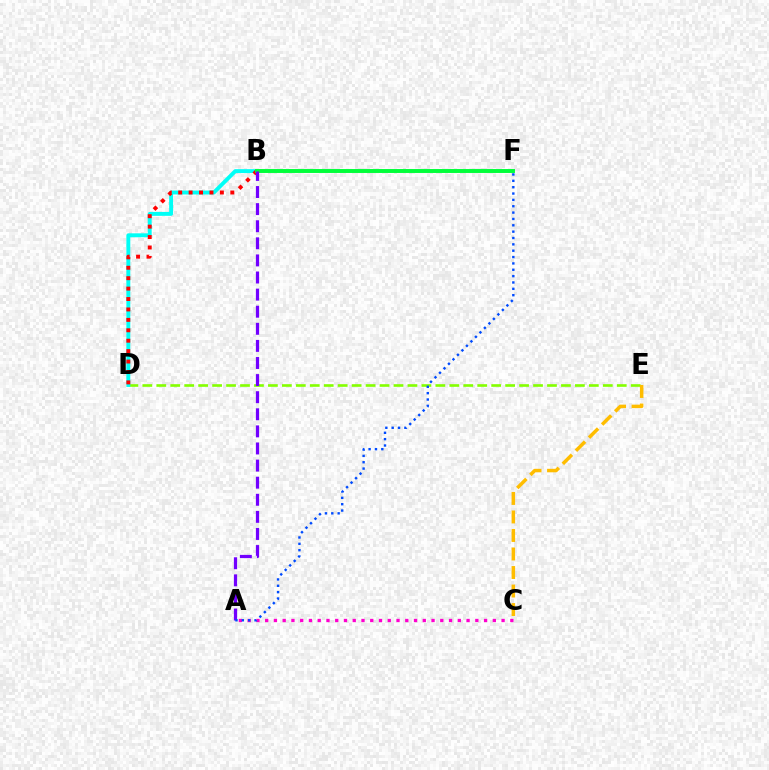{('D', 'E'): [{'color': '#84ff00', 'line_style': 'dashed', 'thickness': 1.9}], ('C', 'E'): [{'color': '#ffbd00', 'line_style': 'dashed', 'thickness': 2.52}], ('B', 'D'): [{'color': '#00fff6', 'line_style': 'solid', 'thickness': 2.82}, {'color': '#ff0000', 'line_style': 'dotted', 'thickness': 2.83}], ('A', 'C'): [{'color': '#ff00cf', 'line_style': 'dotted', 'thickness': 2.38}], ('B', 'F'): [{'color': '#00ff39', 'line_style': 'solid', 'thickness': 2.83}], ('A', 'B'): [{'color': '#7200ff', 'line_style': 'dashed', 'thickness': 2.32}], ('A', 'F'): [{'color': '#004bff', 'line_style': 'dotted', 'thickness': 1.73}]}